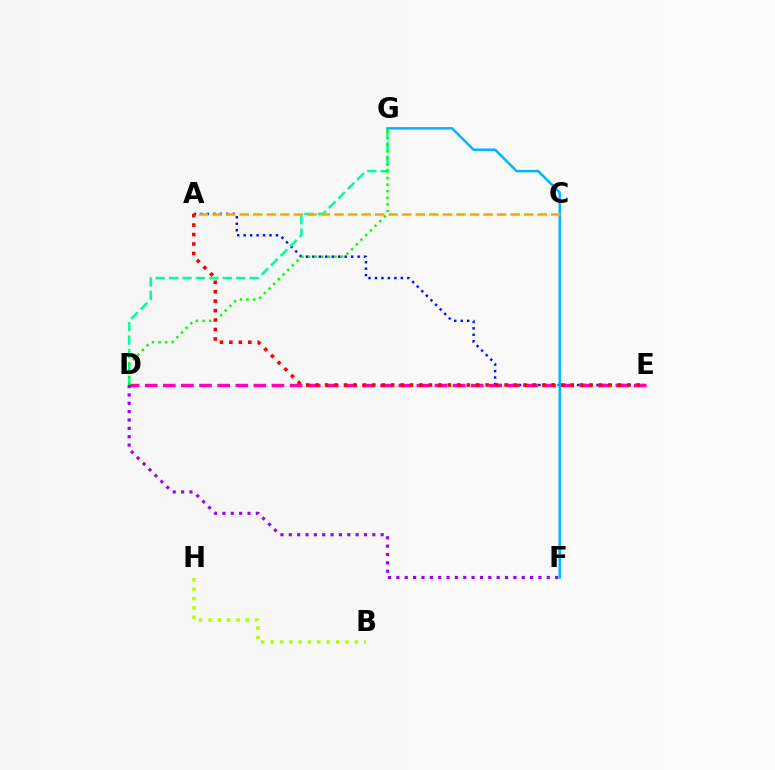{('A', 'E'): [{'color': '#0010ff', 'line_style': 'dotted', 'thickness': 1.76}, {'color': '#ff0000', 'line_style': 'dotted', 'thickness': 2.57}], ('D', 'E'): [{'color': '#ff00bd', 'line_style': 'dashed', 'thickness': 2.46}], ('D', 'G'): [{'color': '#00ff9d', 'line_style': 'dashed', 'thickness': 1.82}, {'color': '#08ff00', 'line_style': 'dotted', 'thickness': 1.79}], ('D', 'F'): [{'color': '#9b00ff', 'line_style': 'dotted', 'thickness': 2.27}], ('F', 'G'): [{'color': '#00b5ff', 'line_style': 'solid', 'thickness': 1.78}], ('A', 'C'): [{'color': '#ffa500', 'line_style': 'dashed', 'thickness': 1.84}], ('B', 'H'): [{'color': '#b3ff00', 'line_style': 'dotted', 'thickness': 2.54}]}